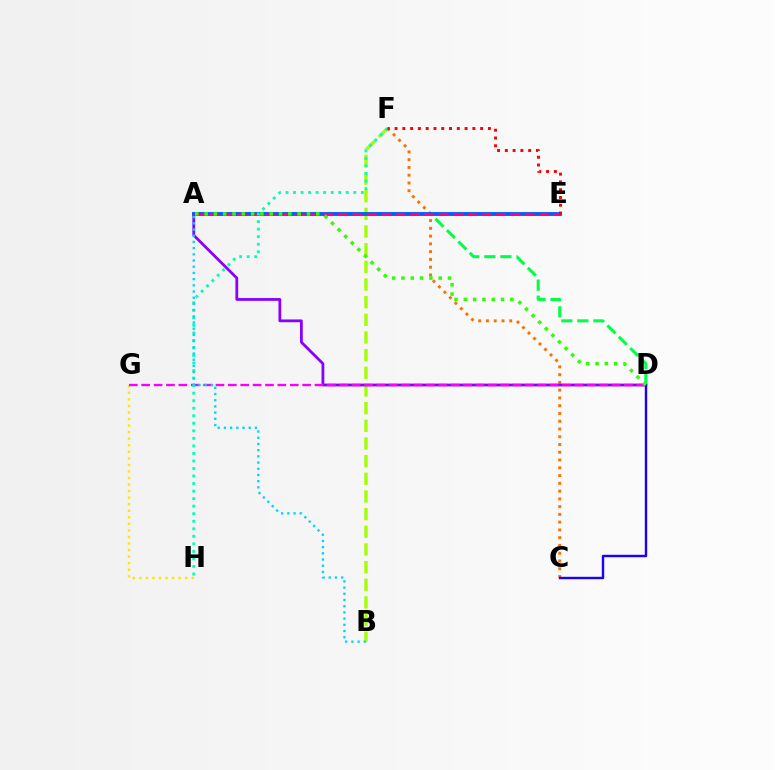{('B', 'F'): [{'color': '#a2ff00', 'line_style': 'dashed', 'thickness': 2.4}], ('C', 'F'): [{'color': '#ff7000', 'line_style': 'dotted', 'thickness': 2.11}], ('G', 'H'): [{'color': '#ffe600', 'line_style': 'dotted', 'thickness': 1.78}], ('A', 'D'): [{'color': '#00ff45', 'line_style': 'dashed', 'thickness': 2.18}, {'color': '#8a00ff', 'line_style': 'solid', 'thickness': 2.0}, {'color': '#31ff00', 'line_style': 'dotted', 'thickness': 2.53}], ('A', 'E'): [{'color': '#005dff', 'line_style': 'solid', 'thickness': 2.78}, {'color': '#ff0088', 'line_style': 'dashed', 'thickness': 1.95}], ('D', 'G'): [{'color': '#fa00f9', 'line_style': 'dashed', 'thickness': 1.68}], ('F', 'H'): [{'color': '#00ffbb', 'line_style': 'dotted', 'thickness': 2.05}], ('E', 'F'): [{'color': '#ff0000', 'line_style': 'dotted', 'thickness': 2.11}], ('C', 'D'): [{'color': '#1900ff', 'line_style': 'solid', 'thickness': 1.73}], ('A', 'B'): [{'color': '#00d3ff', 'line_style': 'dotted', 'thickness': 1.68}]}